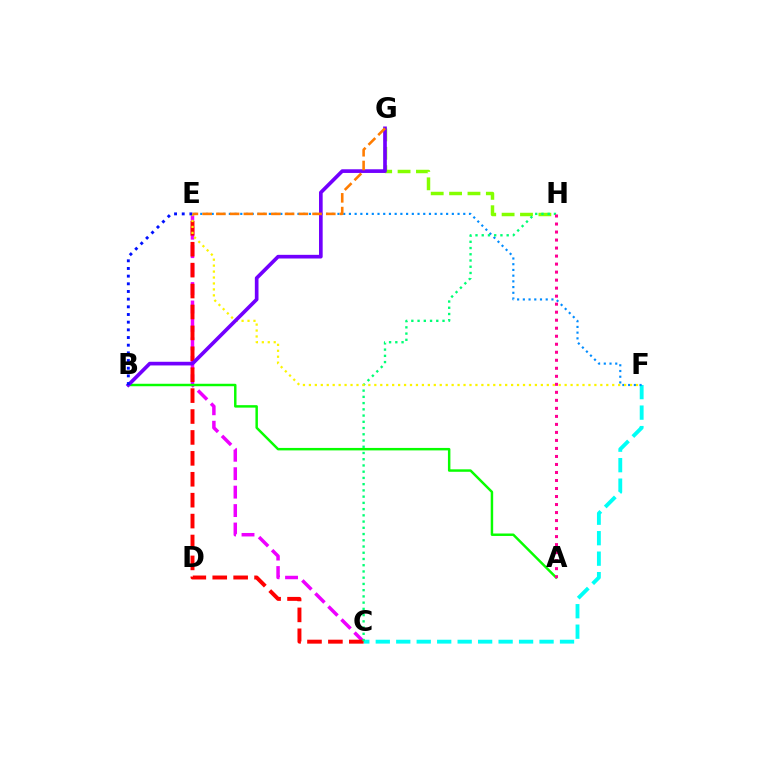{('C', 'E'): [{'color': '#ee00ff', 'line_style': 'dashed', 'thickness': 2.51}, {'color': '#ff0000', 'line_style': 'dashed', 'thickness': 2.84}], ('A', 'B'): [{'color': '#08ff00', 'line_style': 'solid', 'thickness': 1.77}], ('C', 'F'): [{'color': '#00fff6', 'line_style': 'dashed', 'thickness': 2.78}], ('E', 'F'): [{'color': '#008cff', 'line_style': 'dotted', 'thickness': 1.55}, {'color': '#fcf500', 'line_style': 'dotted', 'thickness': 1.62}], ('G', 'H'): [{'color': '#84ff00', 'line_style': 'dashed', 'thickness': 2.5}], ('C', 'H'): [{'color': '#00ff74', 'line_style': 'dotted', 'thickness': 1.69}], ('B', 'G'): [{'color': '#7200ff', 'line_style': 'solid', 'thickness': 2.64}], ('B', 'E'): [{'color': '#0010ff', 'line_style': 'dotted', 'thickness': 2.08}], ('E', 'G'): [{'color': '#ff7c00', 'line_style': 'dashed', 'thickness': 1.87}], ('A', 'H'): [{'color': '#ff0094', 'line_style': 'dotted', 'thickness': 2.18}]}